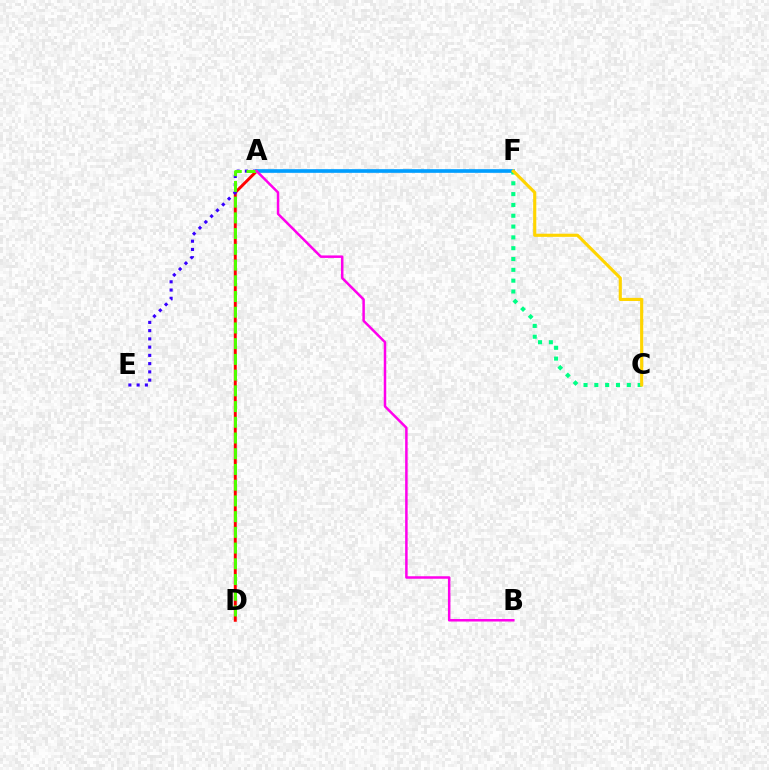{('A', 'D'): [{'color': '#ff0000', 'line_style': 'solid', 'thickness': 2.13}, {'color': '#4fff00', 'line_style': 'dashed', 'thickness': 2.14}], ('A', 'E'): [{'color': '#3700ff', 'line_style': 'dotted', 'thickness': 2.24}], ('A', 'F'): [{'color': '#009eff', 'line_style': 'solid', 'thickness': 2.63}], ('C', 'F'): [{'color': '#00ff86', 'line_style': 'dotted', 'thickness': 2.94}, {'color': '#ffd500', 'line_style': 'solid', 'thickness': 2.25}], ('A', 'B'): [{'color': '#ff00ed', 'line_style': 'solid', 'thickness': 1.8}]}